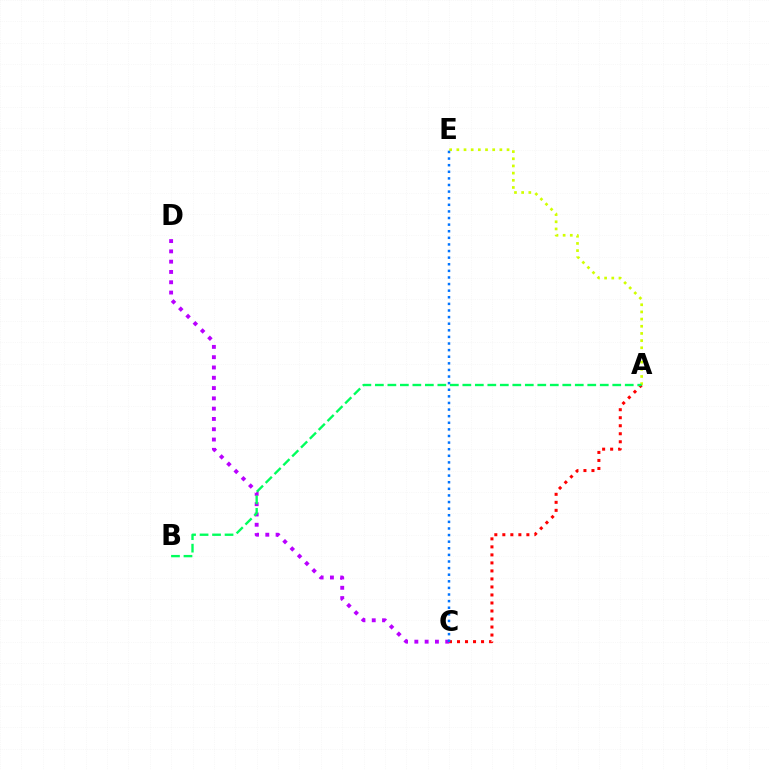{('A', 'C'): [{'color': '#ff0000', 'line_style': 'dotted', 'thickness': 2.18}], ('C', 'D'): [{'color': '#b900ff', 'line_style': 'dotted', 'thickness': 2.8}], ('A', 'E'): [{'color': '#d1ff00', 'line_style': 'dotted', 'thickness': 1.95}], ('A', 'B'): [{'color': '#00ff5c', 'line_style': 'dashed', 'thickness': 1.7}], ('C', 'E'): [{'color': '#0074ff', 'line_style': 'dotted', 'thickness': 1.79}]}